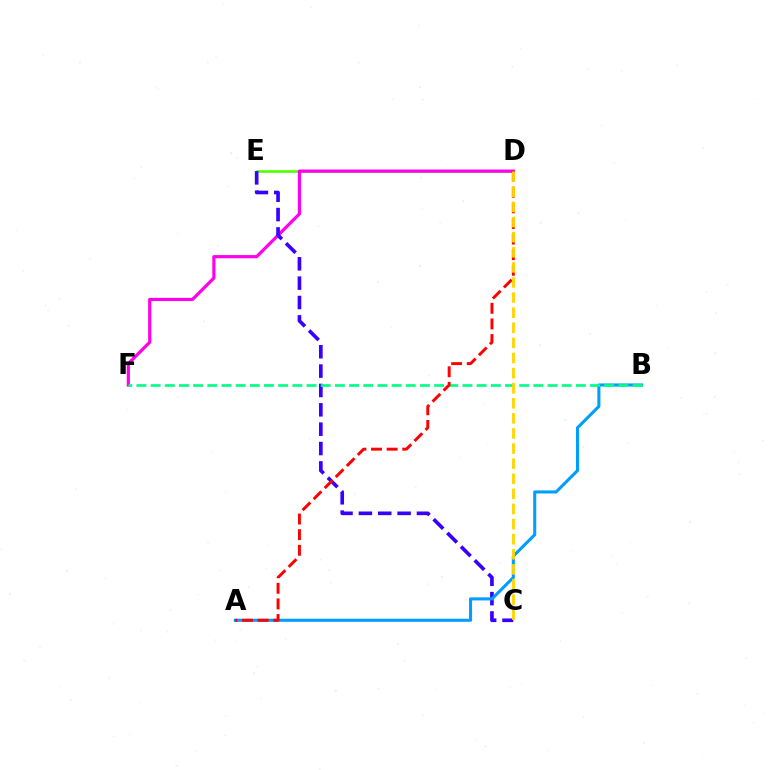{('D', 'E'): [{'color': '#4fff00', 'line_style': 'solid', 'thickness': 1.88}], ('D', 'F'): [{'color': '#ff00ed', 'line_style': 'solid', 'thickness': 2.29}], ('C', 'E'): [{'color': '#3700ff', 'line_style': 'dashed', 'thickness': 2.63}], ('A', 'B'): [{'color': '#009eff', 'line_style': 'solid', 'thickness': 2.21}], ('B', 'F'): [{'color': '#00ff86', 'line_style': 'dashed', 'thickness': 1.93}], ('A', 'D'): [{'color': '#ff0000', 'line_style': 'dashed', 'thickness': 2.12}], ('C', 'D'): [{'color': '#ffd500', 'line_style': 'dashed', 'thickness': 2.05}]}